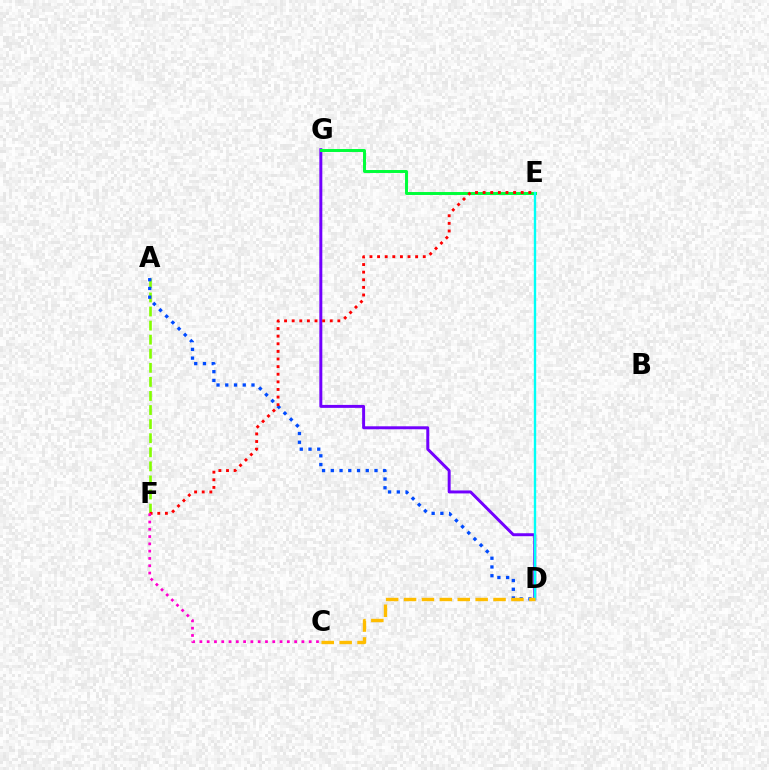{('D', 'G'): [{'color': '#7200ff', 'line_style': 'solid', 'thickness': 2.13}], ('E', 'G'): [{'color': '#00ff39', 'line_style': 'solid', 'thickness': 2.13}], ('D', 'E'): [{'color': '#00fff6', 'line_style': 'solid', 'thickness': 1.71}], ('A', 'F'): [{'color': '#84ff00', 'line_style': 'dashed', 'thickness': 1.91}], ('A', 'D'): [{'color': '#004bff', 'line_style': 'dotted', 'thickness': 2.37}], ('E', 'F'): [{'color': '#ff0000', 'line_style': 'dotted', 'thickness': 2.07}], ('C', 'D'): [{'color': '#ffbd00', 'line_style': 'dashed', 'thickness': 2.43}], ('C', 'F'): [{'color': '#ff00cf', 'line_style': 'dotted', 'thickness': 1.98}]}